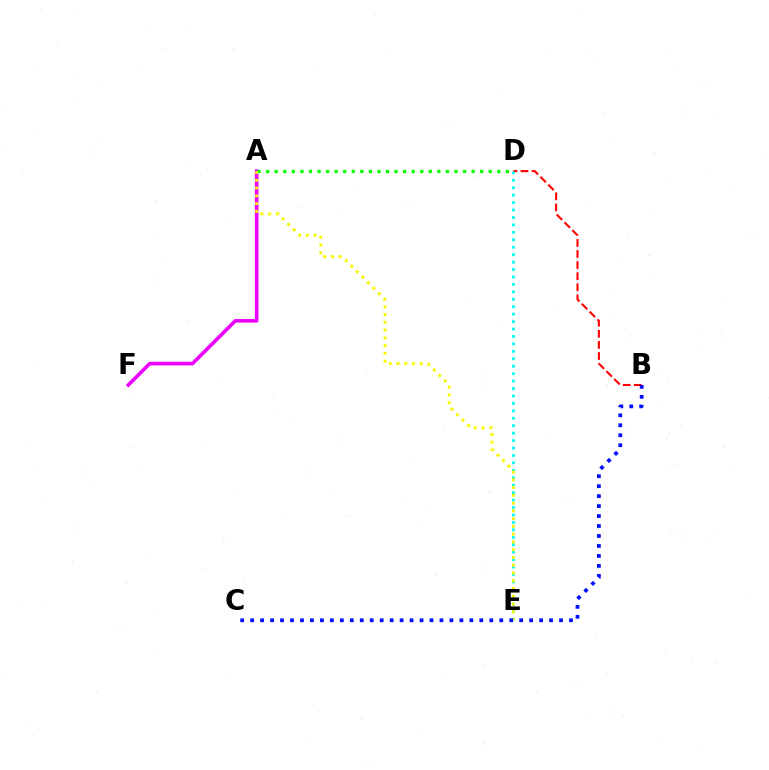{('B', 'D'): [{'color': '#ff0000', 'line_style': 'dashed', 'thickness': 1.51}], ('A', 'F'): [{'color': '#ee00ff', 'line_style': 'solid', 'thickness': 2.59}], ('A', 'D'): [{'color': '#08ff00', 'line_style': 'dotted', 'thickness': 2.33}], ('D', 'E'): [{'color': '#00fff6', 'line_style': 'dotted', 'thickness': 2.02}], ('A', 'E'): [{'color': '#fcf500', 'line_style': 'dotted', 'thickness': 2.11}], ('B', 'C'): [{'color': '#0010ff', 'line_style': 'dotted', 'thickness': 2.71}]}